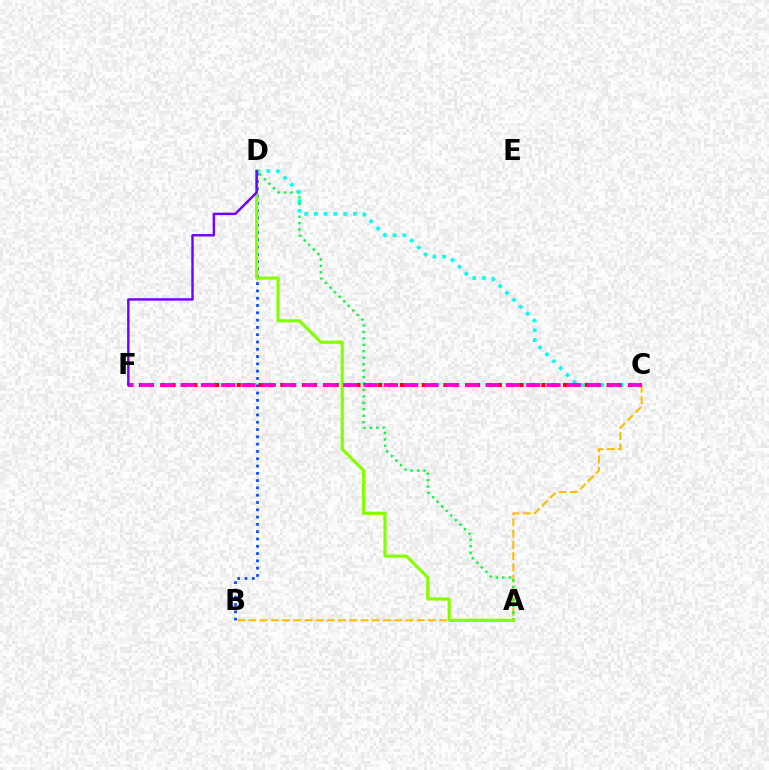{('B', 'C'): [{'color': '#ffbd00', 'line_style': 'dashed', 'thickness': 1.52}], ('A', 'D'): [{'color': '#00ff39', 'line_style': 'dotted', 'thickness': 1.75}, {'color': '#84ff00', 'line_style': 'solid', 'thickness': 2.27}], ('C', 'D'): [{'color': '#00fff6', 'line_style': 'dotted', 'thickness': 2.64}], ('B', 'D'): [{'color': '#004bff', 'line_style': 'dotted', 'thickness': 1.98}], ('C', 'F'): [{'color': '#ff0000', 'line_style': 'dotted', 'thickness': 2.95}, {'color': '#ff00cf', 'line_style': 'dashed', 'thickness': 2.76}], ('D', 'F'): [{'color': '#7200ff', 'line_style': 'solid', 'thickness': 1.76}]}